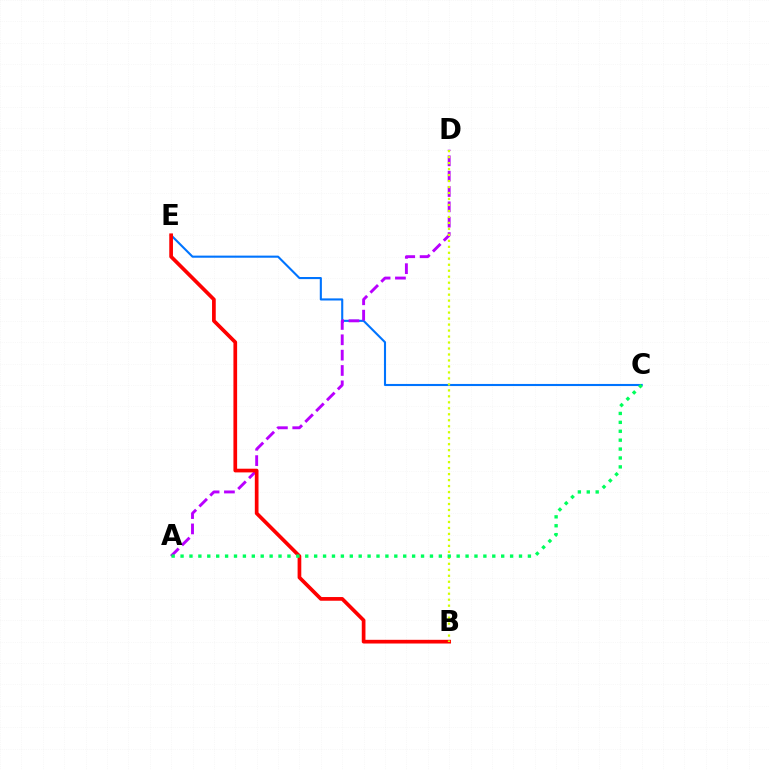{('C', 'E'): [{'color': '#0074ff', 'line_style': 'solid', 'thickness': 1.51}], ('A', 'D'): [{'color': '#b900ff', 'line_style': 'dashed', 'thickness': 2.08}], ('B', 'E'): [{'color': '#ff0000', 'line_style': 'solid', 'thickness': 2.66}], ('B', 'D'): [{'color': '#d1ff00', 'line_style': 'dotted', 'thickness': 1.63}], ('A', 'C'): [{'color': '#00ff5c', 'line_style': 'dotted', 'thickness': 2.42}]}